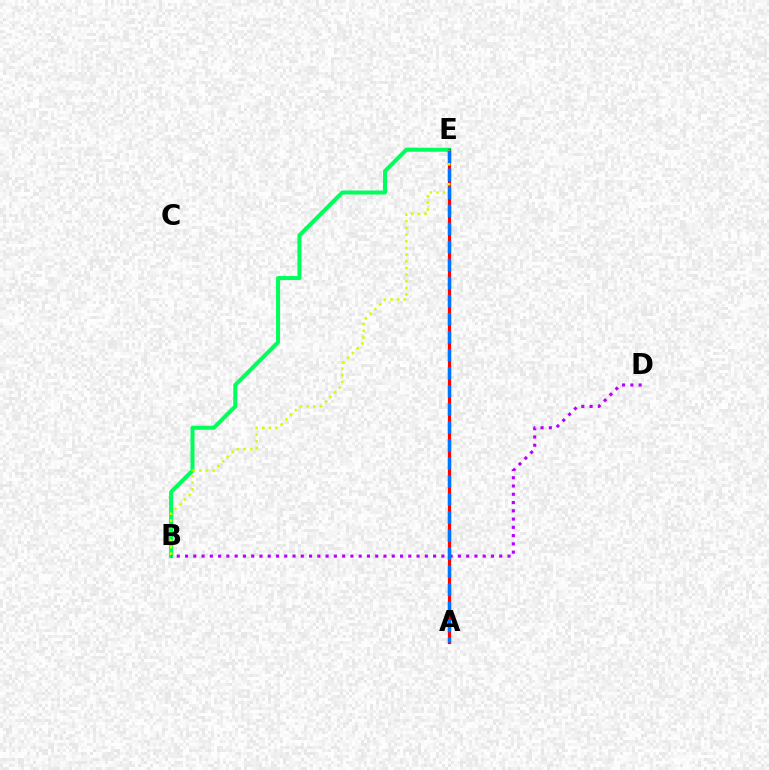{('B', 'E'): [{'color': '#00ff5c', 'line_style': 'solid', 'thickness': 2.9}, {'color': '#d1ff00', 'line_style': 'dotted', 'thickness': 1.81}], ('A', 'E'): [{'color': '#ff0000', 'line_style': 'solid', 'thickness': 2.3}, {'color': '#0074ff', 'line_style': 'dashed', 'thickness': 2.45}], ('B', 'D'): [{'color': '#b900ff', 'line_style': 'dotted', 'thickness': 2.25}]}